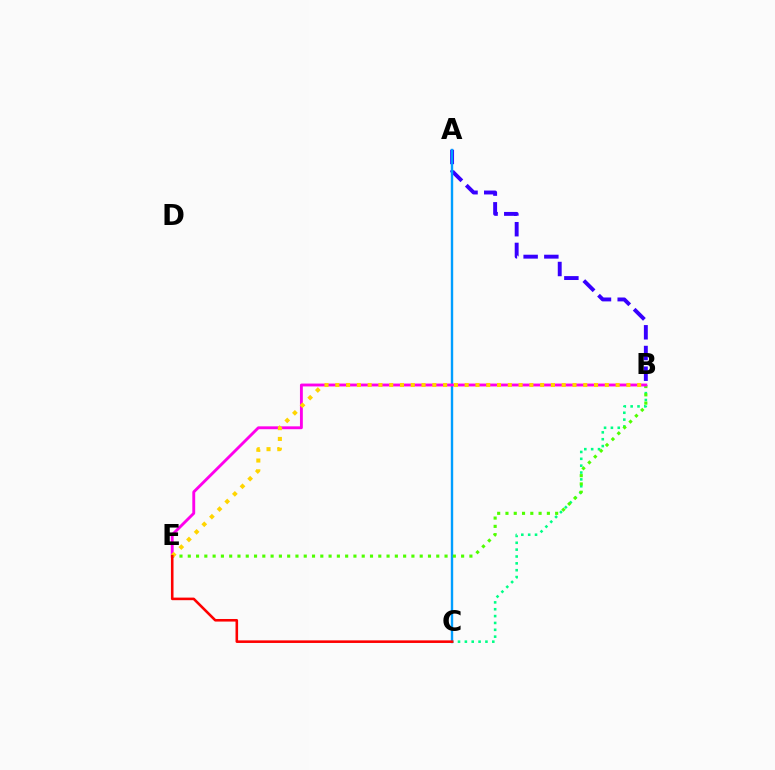{('A', 'B'): [{'color': '#3700ff', 'line_style': 'dashed', 'thickness': 2.81}], ('B', 'C'): [{'color': '#00ff86', 'line_style': 'dotted', 'thickness': 1.86}], ('A', 'C'): [{'color': '#009eff', 'line_style': 'solid', 'thickness': 1.72}], ('B', 'E'): [{'color': '#4fff00', 'line_style': 'dotted', 'thickness': 2.25}, {'color': '#ff00ed', 'line_style': 'solid', 'thickness': 2.07}, {'color': '#ffd500', 'line_style': 'dotted', 'thickness': 2.93}], ('C', 'E'): [{'color': '#ff0000', 'line_style': 'solid', 'thickness': 1.86}]}